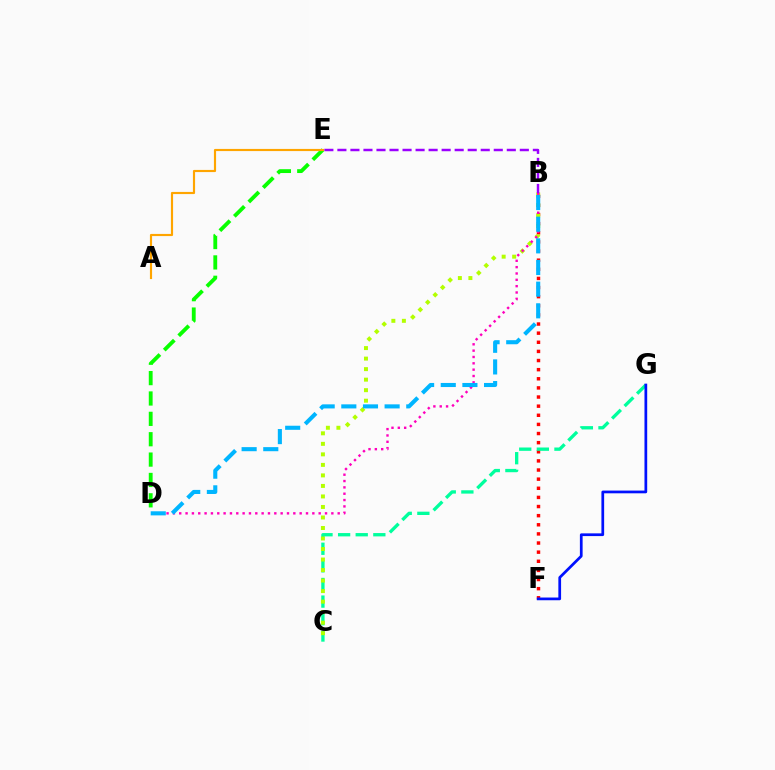{('B', 'F'): [{'color': '#ff0000', 'line_style': 'dotted', 'thickness': 2.48}], ('C', 'G'): [{'color': '#00ff9d', 'line_style': 'dashed', 'thickness': 2.39}], ('B', 'C'): [{'color': '#b3ff00', 'line_style': 'dotted', 'thickness': 2.86}], ('B', 'D'): [{'color': '#ff00bd', 'line_style': 'dotted', 'thickness': 1.72}, {'color': '#00b5ff', 'line_style': 'dashed', 'thickness': 2.94}], ('B', 'E'): [{'color': '#9b00ff', 'line_style': 'dashed', 'thickness': 1.77}], ('D', 'E'): [{'color': '#08ff00', 'line_style': 'dashed', 'thickness': 2.77}], ('A', 'E'): [{'color': '#ffa500', 'line_style': 'solid', 'thickness': 1.56}], ('F', 'G'): [{'color': '#0010ff', 'line_style': 'solid', 'thickness': 1.96}]}